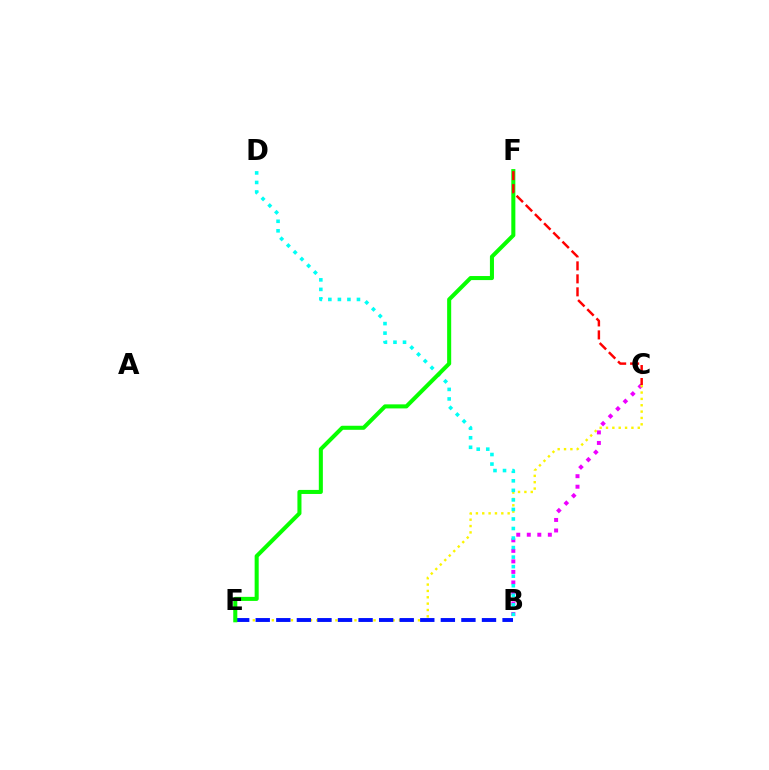{('B', 'C'): [{'color': '#ee00ff', 'line_style': 'dotted', 'thickness': 2.86}], ('C', 'E'): [{'color': '#fcf500', 'line_style': 'dotted', 'thickness': 1.73}], ('B', 'D'): [{'color': '#00fff6', 'line_style': 'dotted', 'thickness': 2.59}], ('B', 'E'): [{'color': '#0010ff', 'line_style': 'dashed', 'thickness': 2.79}], ('E', 'F'): [{'color': '#08ff00', 'line_style': 'solid', 'thickness': 2.92}], ('C', 'F'): [{'color': '#ff0000', 'line_style': 'dashed', 'thickness': 1.76}]}